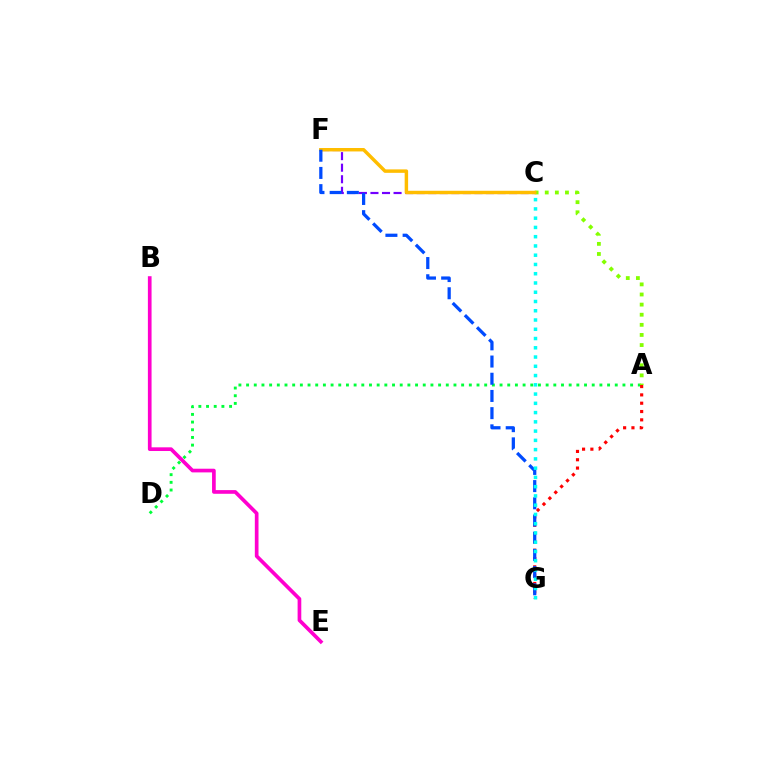{('A', 'D'): [{'color': '#00ff39', 'line_style': 'dotted', 'thickness': 2.09}], ('A', 'C'): [{'color': '#84ff00', 'line_style': 'dotted', 'thickness': 2.75}], ('C', 'F'): [{'color': '#7200ff', 'line_style': 'dashed', 'thickness': 1.57}, {'color': '#ffbd00', 'line_style': 'solid', 'thickness': 2.48}], ('A', 'G'): [{'color': '#ff0000', 'line_style': 'dotted', 'thickness': 2.26}], ('F', 'G'): [{'color': '#004bff', 'line_style': 'dashed', 'thickness': 2.34}], ('B', 'E'): [{'color': '#ff00cf', 'line_style': 'solid', 'thickness': 2.65}], ('C', 'G'): [{'color': '#00fff6', 'line_style': 'dotted', 'thickness': 2.52}]}